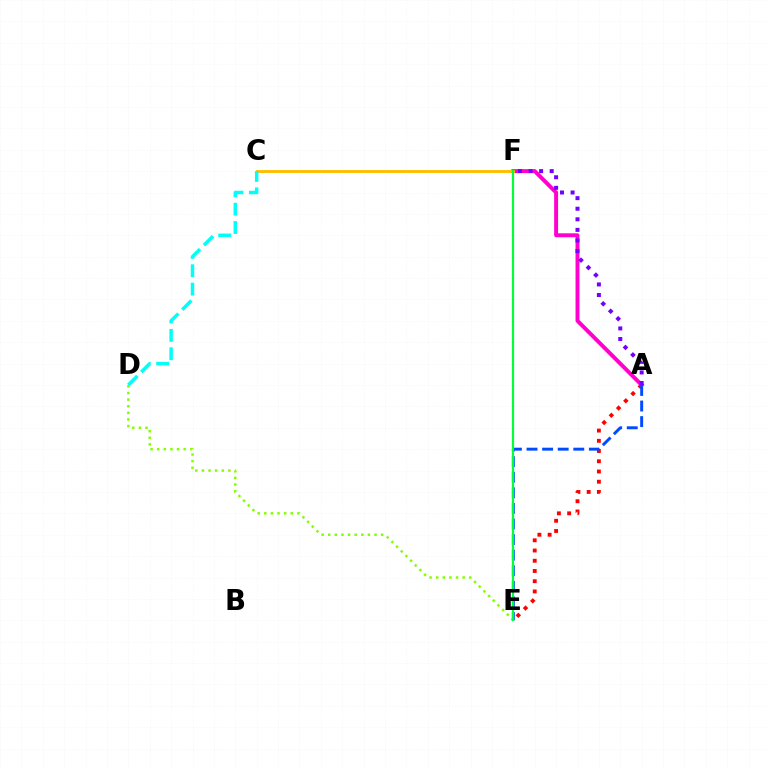{('A', 'E'): [{'color': '#ff0000', 'line_style': 'dotted', 'thickness': 2.78}, {'color': '#004bff', 'line_style': 'dashed', 'thickness': 2.12}], ('A', 'F'): [{'color': '#ff00cf', 'line_style': 'solid', 'thickness': 2.84}, {'color': '#7200ff', 'line_style': 'dotted', 'thickness': 2.87}], ('D', 'E'): [{'color': '#84ff00', 'line_style': 'dotted', 'thickness': 1.8}], ('C', 'F'): [{'color': '#ffbd00', 'line_style': 'solid', 'thickness': 2.07}], ('E', 'F'): [{'color': '#00ff39', 'line_style': 'solid', 'thickness': 1.57}], ('C', 'D'): [{'color': '#00fff6', 'line_style': 'dashed', 'thickness': 2.5}]}